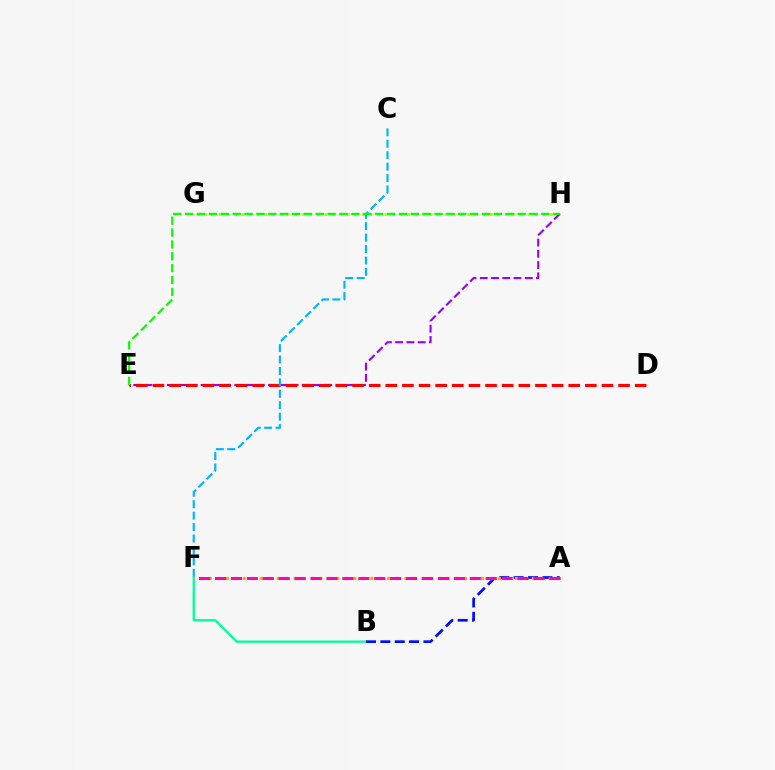{('B', 'F'): [{'color': '#00ff9d', 'line_style': 'solid', 'thickness': 1.66}], ('G', 'H'): [{'color': '#b3ff00', 'line_style': 'dotted', 'thickness': 2.05}], ('A', 'B'): [{'color': '#0010ff', 'line_style': 'dashed', 'thickness': 1.95}], ('E', 'H'): [{'color': '#9b00ff', 'line_style': 'dashed', 'thickness': 1.53}, {'color': '#08ff00', 'line_style': 'dashed', 'thickness': 1.61}], ('A', 'F'): [{'color': '#ffa500', 'line_style': 'dotted', 'thickness': 2.31}, {'color': '#ff00bd', 'line_style': 'dashed', 'thickness': 2.16}], ('D', 'E'): [{'color': '#ff0000', 'line_style': 'dashed', 'thickness': 2.26}], ('C', 'F'): [{'color': '#00b5ff', 'line_style': 'dashed', 'thickness': 1.55}]}